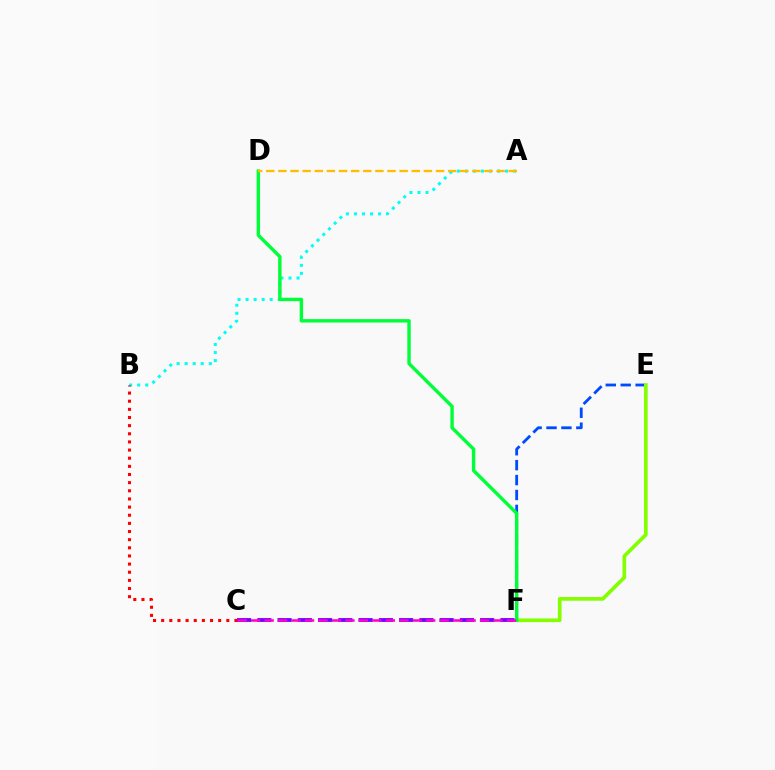{('C', 'F'): [{'color': '#7200ff', 'line_style': 'dashed', 'thickness': 2.75}, {'color': '#ff00cf', 'line_style': 'dashed', 'thickness': 1.83}], ('A', 'B'): [{'color': '#00fff6', 'line_style': 'dotted', 'thickness': 2.18}], ('E', 'F'): [{'color': '#004bff', 'line_style': 'dashed', 'thickness': 2.03}, {'color': '#84ff00', 'line_style': 'solid', 'thickness': 2.65}], ('D', 'F'): [{'color': '#00ff39', 'line_style': 'solid', 'thickness': 2.45}], ('B', 'C'): [{'color': '#ff0000', 'line_style': 'dotted', 'thickness': 2.21}], ('A', 'D'): [{'color': '#ffbd00', 'line_style': 'dashed', 'thickness': 1.65}]}